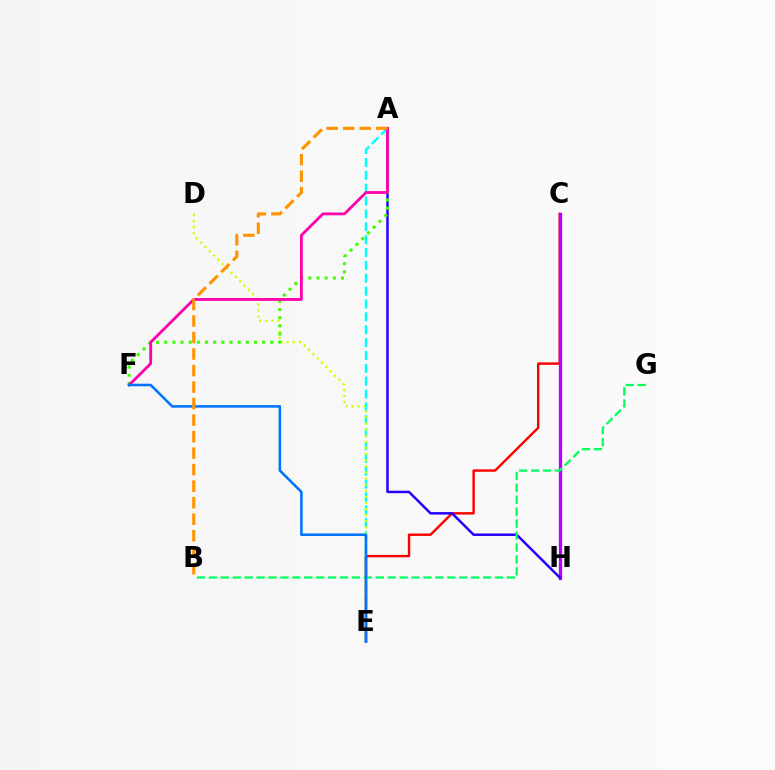{('A', 'E'): [{'color': '#00fff6', 'line_style': 'dashed', 'thickness': 1.75}], ('C', 'E'): [{'color': '#ff0000', 'line_style': 'solid', 'thickness': 1.74}], ('C', 'H'): [{'color': '#b900ff', 'line_style': 'solid', 'thickness': 2.36}], ('A', 'H'): [{'color': '#2500ff', 'line_style': 'solid', 'thickness': 1.79}], ('D', 'E'): [{'color': '#d1ff00', 'line_style': 'dotted', 'thickness': 1.66}], ('B', 'G'): [{'color': '#00ff5c', 'line_style': 'dashed', 'thickness': 1.62}], ('A', 'F'): [{'color': '#3dff00', 'line_style': 'dotted', 'thickness': 2.22}, {'color': '#ff00ac', 'line_style': 'solid', 'thickness': 2.02}], ('E', 'F'): [{'color': '#0074ff', 'line_style': 'solid', 'thickness': 1.84}], ('A', 'B'): [{'color': '#ff9400', 'line_style': 'dashed', 'thickness': 2.24}]}